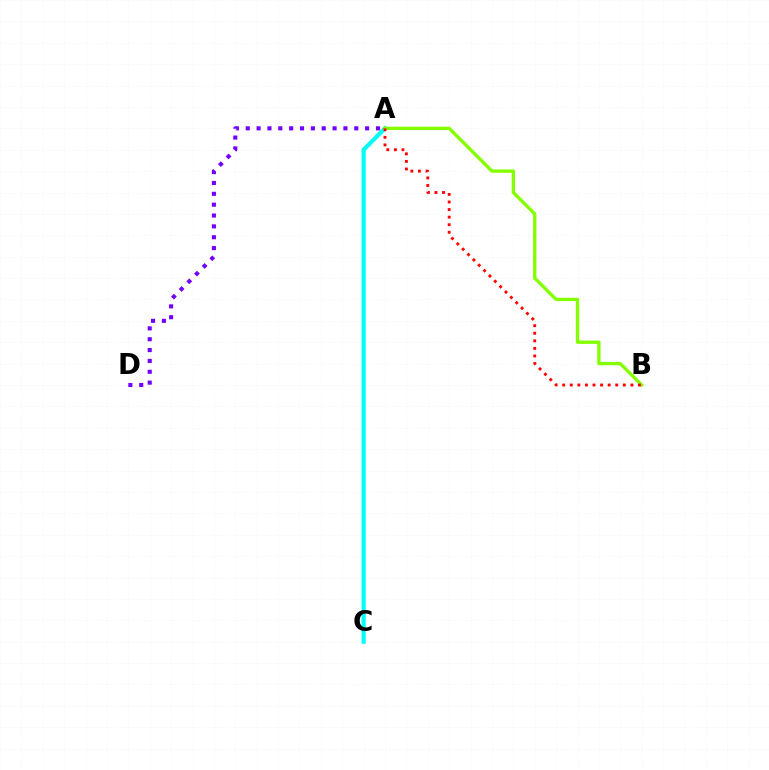{('A', 'D'): [{'color': '#7200ff', 'line_style': 'dotted', 'thickness': 2.95}], ('A', 'C'): [{'color': '#00fff6', 'line_style': 'solid', 'thickness': 2.99}], ('A', 'B'): [{'color': '#84ff00', 'line_style': 'solid', 'thickness': 2.41}, {'color': '#ff0000', 'line_style': 'dotted', 'thickness': 2.06}]}